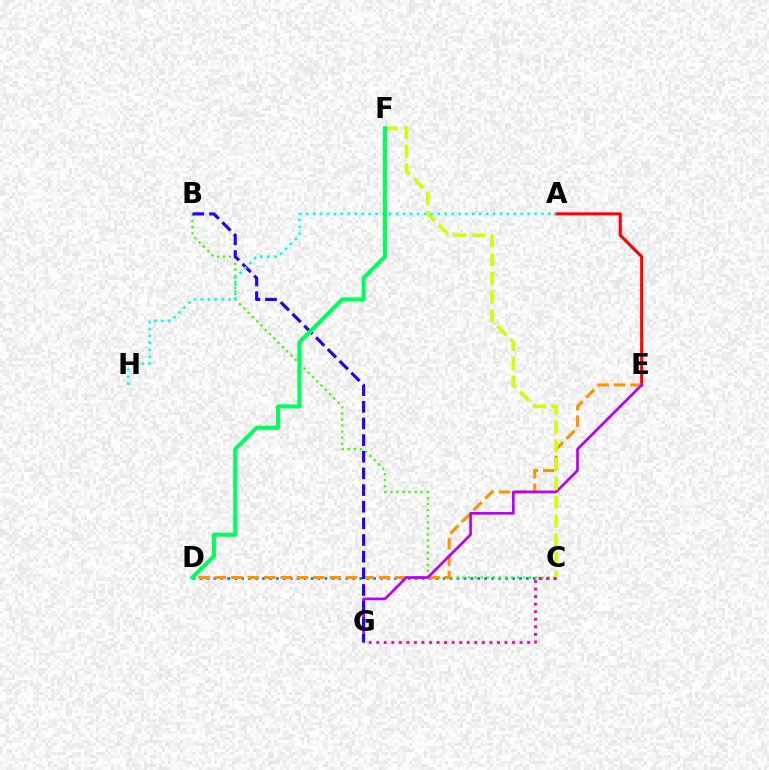{('C', 'D'): [{'color': '#0074ff', 'line_style': 'dotted', 'thickness': 1.89}], ('B', 'C'): [{'color': '#3dff00', 'line_style': 'dotted', 'thickness': 1.65}], ('A', 'E'): [{'color': '#ff0000', 'line_style': 'solid', 'thickness': 2.2}], ('D', 'E'): [{'color': '#ff9400', 'line_style': 'dashed', 'thickness': 2.23}], ('E', 'G'): [{'color': '#b900ff', 'line_style': 'solid', 'thickness': 1.94}], ('C', 'F'): [{'color': '#d1ff00', 'line_style': 'dashed', 'thickness': 2.55}], ('B', 'G'): [{'color': '#2500ff', 'line_style': 'dashed', 'thickness': 2.26}], ('A', 'H'): [{'color': '#00fff6', 'line_style': 'dotted', 'thickness': 1.88}], ('D', 'F'): [{'color': '#00ff5c', 'line_style': 'solid', 'thickness': 2.95}], ('C', 'G'): [{'color': '#ff00ac', 'line_style': 'dotted', 'thickness': 2.05}]}